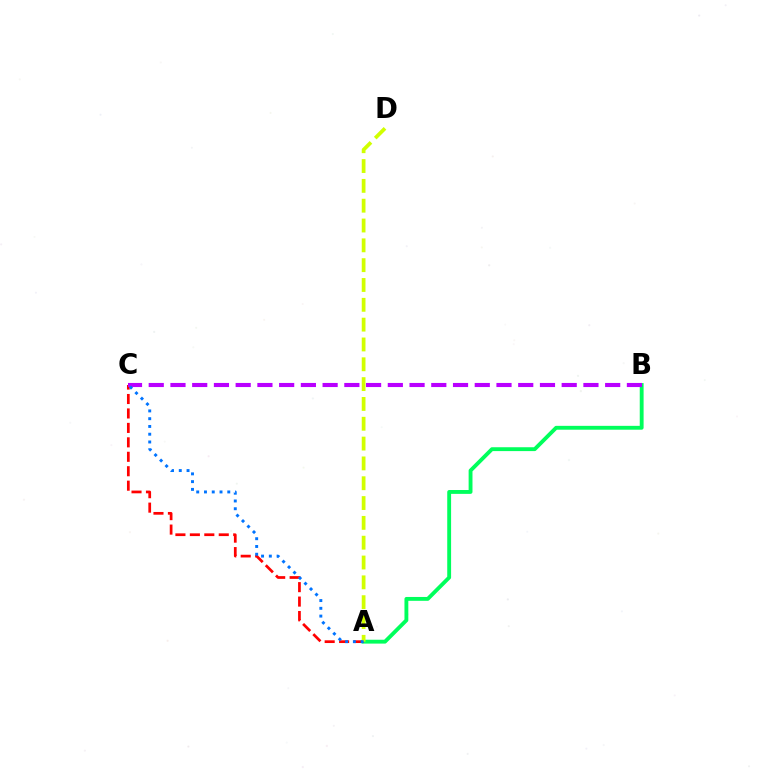{('A', 'B'): [{'color': '#00ff5c', 'line_style': 'solid', 'thickness': 2.78}], ('A', 'C'): [{'color': '#ff0000', 'line_style': 'dashed', 'thickness': 1.96}, {'color': '#0074ff', 'line_style': 'dotted', 'thickness': 2.11}], ('B', 'C'): [{'color': '#b900ff', 'line_style': 'dashed', 'thickness': 2.95}], ('A', 'D'): [{'color': '#d1ff00', 'line_style': 'dashed', 'thickness': 2.69}]}